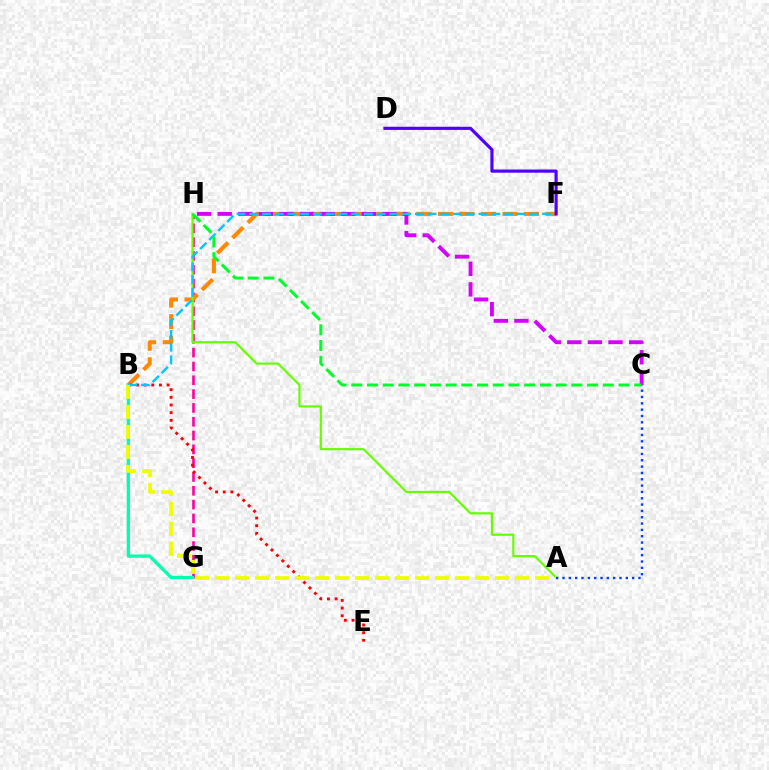{('G', 'H'): [{'color': '#ff00a0', 'line_style': 'dashed', 'thickness': 1.88}], ('B', 'F'): [{'color': '#ff8800', 'line_style': 'dashed', 'thickness': 2.92}, {'color': '#00c7ff', 'line_style': 'dashed', 'thickness': 1.73}], ('B', 'E'): [{'color': '#ff0000', 'line_style': 'dotted', 'thickness': 2.08}], ('C', 'H'): [{'color': '#d600ff', 'line_style': 'dashed', 'thickness': 2.8}, {'color': '#00ff27', 'line_style': 'dashed', 'thickness': 2.14}], ('B', 'G'): [{'color': '#00ffaf', 'line_style': 'solid', 'thickness': 2.35}], ('A', 'H'): [{'color': '#66ff00', 'line_style': 'solid', 'thickness': 1.57}], ('A', 'B'): [{'color': '#eeff00', 'line_style': 'dashed', 'thickness': 2.72}], ('A', 'C'): [{'color': '#003fff', 'line_style': 'dotted', 'thickness': 1.72}], ('D', 'F'): [{'color': '#4f00ff', 'line_style': 'solid', 'thickness': 2.28}]}